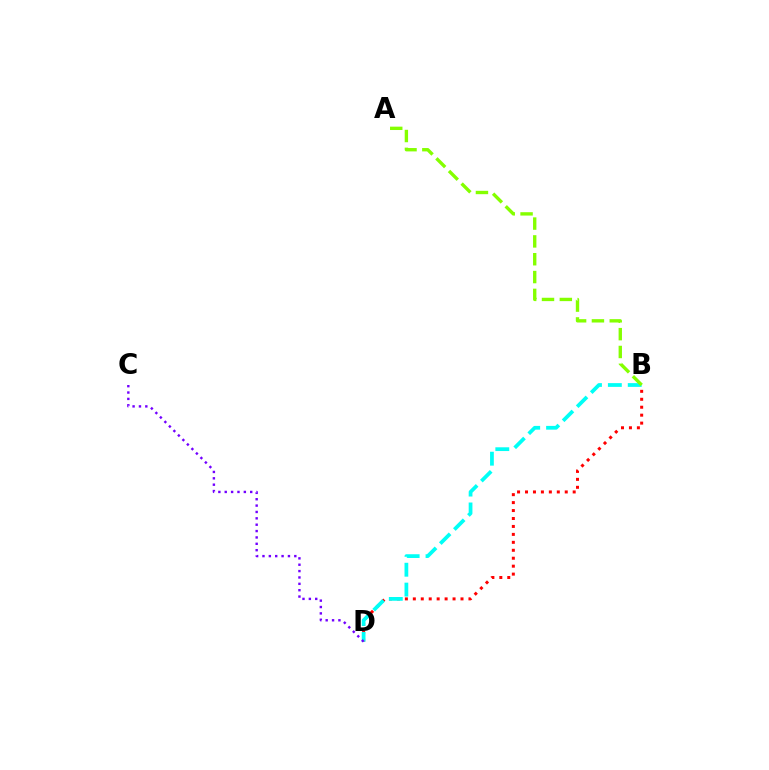{('B', 'D'): [{'color': '#ff0000', 'line_style': 'dotted', 'thickness': 2.16}, {'color': '#00fff6', 'line_style': 'dashed', 'thickness': 2.7}], ('C', 'D'): [{'color': '#7200ff', 'line_style': 'dotted', 'thickness': 1.73}], ('A', 'B'): [{'color': '#84ff00', 'line_style': 'dashed', 'thickness': 2.42}]}